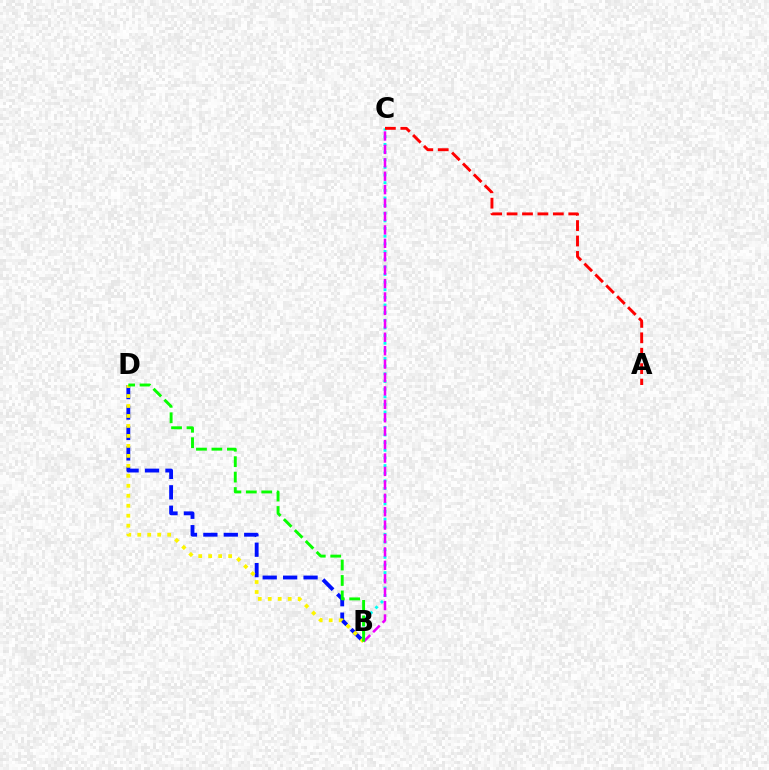{('B', 'C'): [{'color': '#00fff6', 'line_style': 'dotted', 'thickness': 2.08}, {'color': '#ee00ff', 'line_style': 'dashed', 'thickness': 1.82}], ('B', 'D'): [{'color': '#0010ff', 'line_style': 'dashed', 'thickness': 2.77}, {'color': '#fcf500', 'line_style': 'dotted', 'thickness': 2.71}, {'color': '#08ff00', 'line_style': 'dashed', 'thickness': 2.1}], ('A', 'C'): [{'color': '#ff0000', 'line_style': 'dashed', 'thickness': 2.1}]}